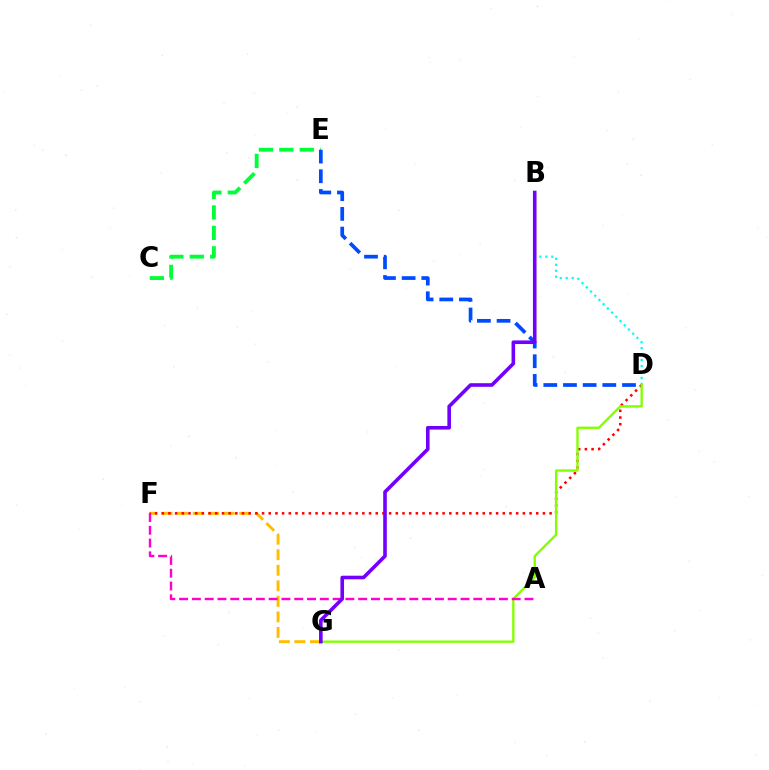{('B', 'D'): [{'color': '#00fff6', 'line_style': 'dotted', 'thickness': 1.62}], ('F', 'G'): [{'color': '#ffbd00', 'line_style': 'dashed', 'thickness': 2.11}], ('D', 'F'): [{'color': '#ff0000', 'line_style': 'dotted', 'thickness': 1.82}], ('D', 'G'): [{'color': '#84ff00', 'line_style': 'solid', 'thickness': 1.7}], ('C', 'E'): [{'color': '#00ff39', 'line_style': 'dashed', 'thickness': 2.78}], ('D', 'E'): [{'color': '#004bff', 'line_style': 'dashed', 'thickness': 2.67}], ('A', 'F'): [{'color': '#ff00cf', 'line_style': 'dashed', 'thickness': 1.74}], ('B', 'G'): [{'color': '#7200ff', 'line_style': 'solid', 'thickness': 2.59}]}